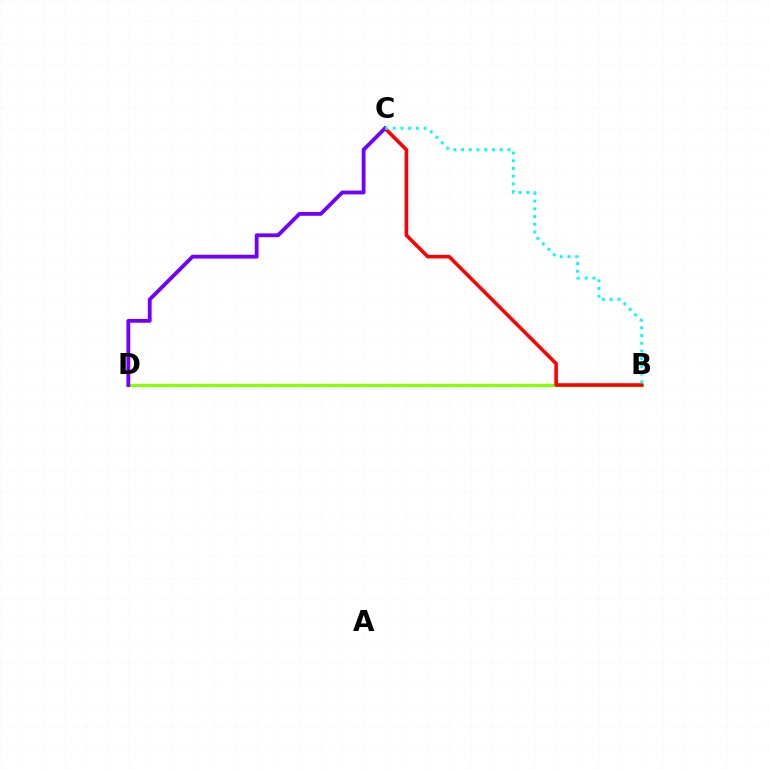{('B', 'D'): [{'color': '#84ff00', 'line_style': 'solid', 'thickness': 2.28}], ('B', 'C'): [{'color': '#ff0000', 'line_style': 'solid', 'thickness': 2.58}, {'color': '#00fff6', 'line_style': 'dotted', 'thickness': 2.1}], ('C', 'D'): [{'color': '#7200ff', 'line_style': 'solid', 'thickness': 2.75}]}